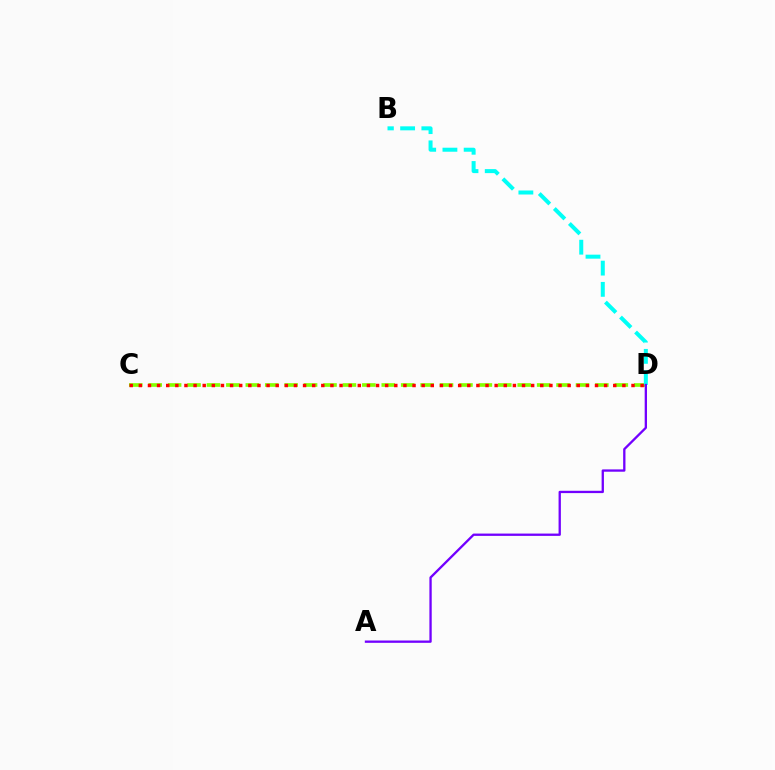{('C', 'D'): [{'color': '#84ff00', 'line_style': 'dashed', 'thickness': 2.64}, {'color': '#ff0000', 'line_style': 'dotted', 'thickness': 2.48}], ('B', 'D'): [{'color': '#00fff6', 'line_style': 'dashed', 'thickness': 2.88}], ('A', 'D'): [{'color': '#7200ff', 'line_style': 'solid', 'thickness': 1.66}]}